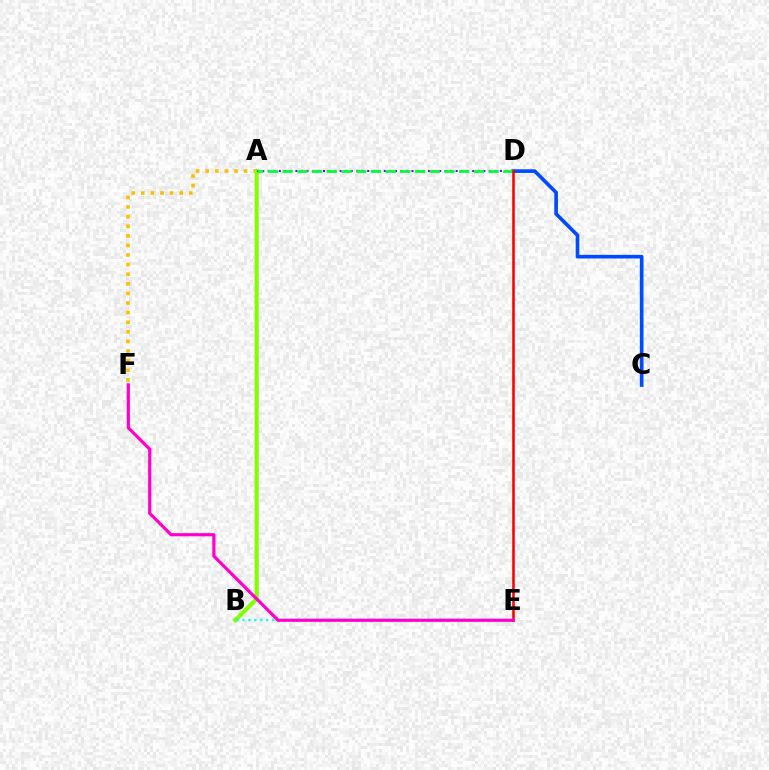{('A', 'F'): [{'color': '#ffbd00', 'line_style': 'dotted', 'thickness': 2.61}], ('A', 'B'): [{'color': '#84ff00', 'line_style': 'solid', 'thickness': 2.95}], ('A', 'D'): [{'color': '#7200ff', 'line_style': 'dotted', 'thickness': 1.5}, {'color': '#00ff39', 'line_style': 'dashed', 'thickness': 2.0}], ('C', 'D'): [{'color': '#004bff', 'line_style': 'solid', 'thickness': 2.63}], ('D', 'E'): [{'color': '#ff0000', 'line_style': 'solid', 'thickness': 1.85}], ('B', 'E'): [{'color': '#00fff6', 'line_style': 'dotted', 'thickness': 1.62}], ('E', 'F'): [{'color': '#ff00cf', 'line_style': 'solid', 'thickness': 2.29}]}